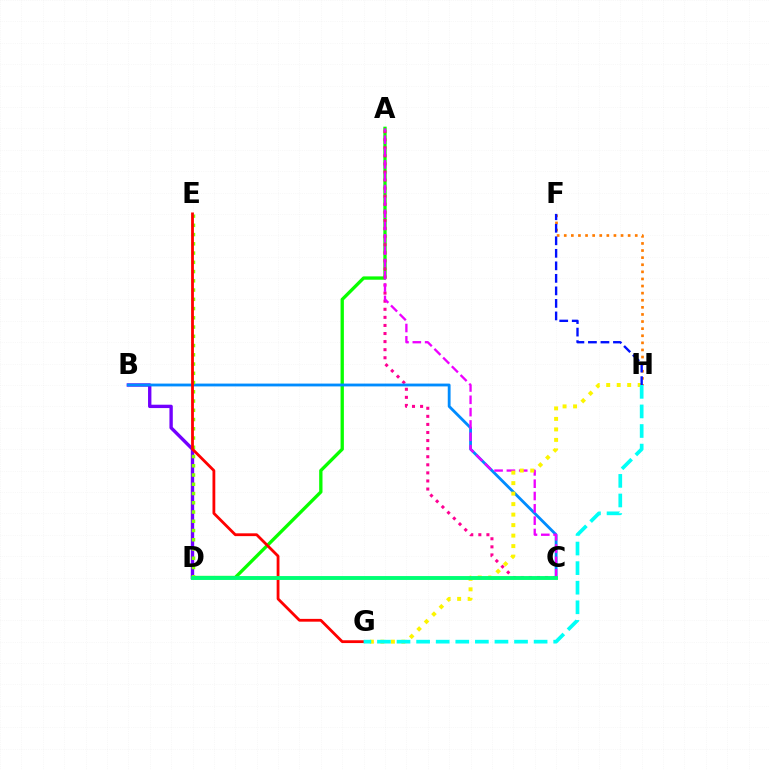{('A', 'D'): [{'color': '#08ff00', 'line_style': 'solid', 'thickness': 2.39}], ('A', 'C'): [{'color': '#ff0094', 'line_style': 'dotted', 'thickness': 2.19}, {'color': '#ee00ff', 'line_style': 'dashed', 'thickness': 1.67}], ('F', 'H'): [{'color': '#ff7c00', 'line_style': 'dotted', 'thickness': 1.93}, {'color': '#0010ff', 'line_style': 'dashed', 'thickness': 1.7}], ('B', 'D'): [{'color': '#7200ff', 'line_style': 'solid', 'thickness': 2.42}], ('B', 'C'): [{'color': '#008cff', 'line_style': 'solid', 'thickness': 2.04}], ('G', 'H'): [{'color': '#fcf500', 'line_style': 'dotted', 'thickness': 2.85}, {'color': '#00fff6', 'line_style': 'dashed', 'thickness': 2.66}], ('D', 'E'): [{'color': '#84ff00', 'line_style': 'dotted', 'thickness': 2.51}], ('E', 'G'): [{'color': '#ff0000', 'line_style': 'solid', 'thickness': 2.02}], ('C', 'D'): [{'color': '#00ff74', 'line_style': 'solid', 'thickness': 2.8}]}